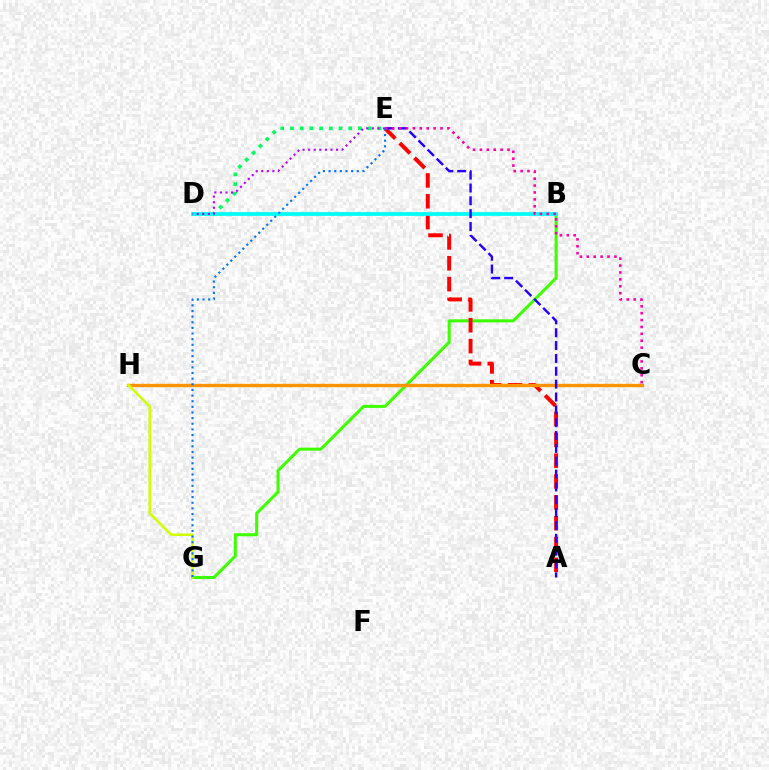{('D', 'E'): [{'color': '#00ff5c', 'line_style': 'dotted', 'thickness': 2.64}, {'color': '#b900ff', 'line_style': 'dotted', 'thickness': 1.52}], ('B', 'G'): [{'color': '#3dff00', 'line_style': 'solid', 'thickness': 2.19}], ('A', 'E'): [{'color': '#ff0000', 'line_style': 'dashed', 'thickness': 2.83}, {'color': '#2500ff', 'line_style': 'dashed', 'thickness': 1.75}], ('B', 'D'): [{'color': '#00fff6', 'line_style': 'solid', 'thickness': 2.74}], ('C', 'H'): [{'color': '#ff9400', 'line_style': 'solid', 'thickness': 2.41}], ('G', 'H'): [{'color': '#d1ff00', 'line_style': 'solid', 'thickness': 1.8}], ('E', 'G'): [{'color': '#0074ff', 'line_style': 'dotted', 'thickness': 1.53}], ('C', 'E'): [{'color': '#ff00ac', 'line_style': 'dotted', 'thickness': 1.87}]}